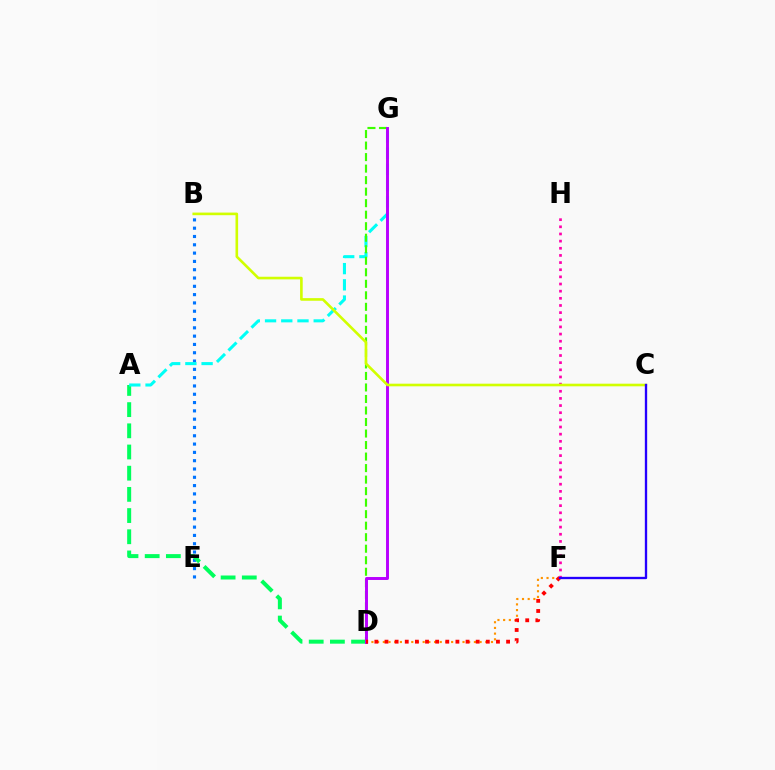{('B', 'E'): [{'color': '#0074ff', 'line_style': 'dotted', 'thickness': 2.26}], ('F', 'H'): [{'color': '#ff00ac', 'line_style': 'dotted', 'thickness': 1.94}], ('D', 'F'): [{'color': '#ff9400', 'line_style': 'dotted', 'thickness': 1.55}, {'color': '#ff0000', 'line_style': 'dotted', 'thickness': 2.75}], ('A', 'D'): [{'color': '#00ff5c', 'line_style': 'dashed', 'thickness': 2.88}], ('A', 'G'): [{'color': '#00fff6', 'line_style': 'dashed', 'thickness': 2.2}], ('D', 'G'): [{'color': '#3dff00', 'line_style': 'dashed', 'thickness': 1.56}, {'color': '#b900ff', 'line_style': 'solid', 'thickness': 2.11}], ('B', 'C'): [{'color': '#d1ff00', 'line_style': 'solid', 'thickness': 1.89}], ('C', 'F'): [{'color': '#2500ff', 'line_style': 'solid', 'thickness': 1.68}]}